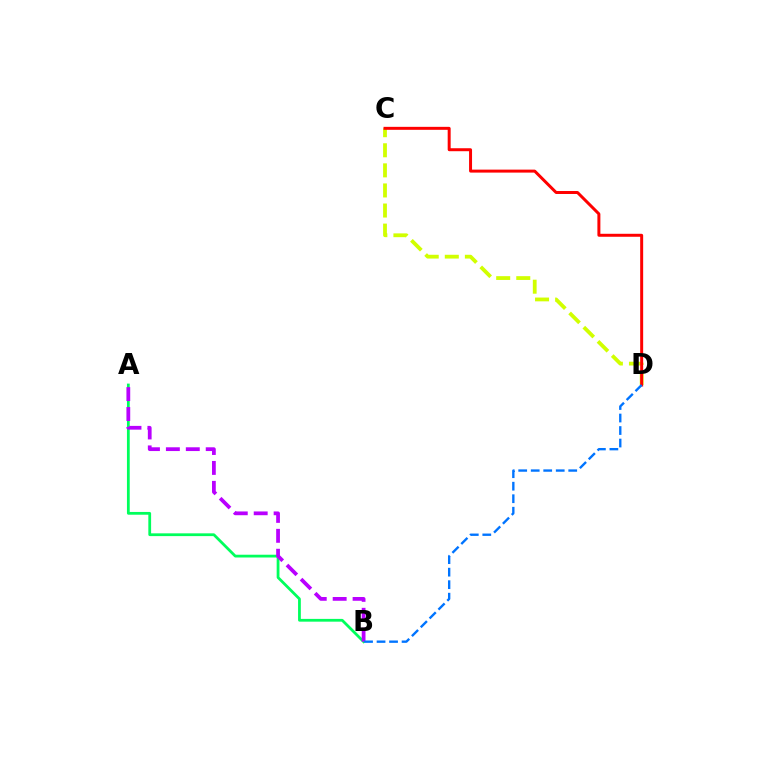{('C', 'D'): [{'color': '#d1ff00', 'line_style': 'dashed', 'thickness': 2.73}, {'color': '#ff0000', 'line_style': 'solid', 'thickness': 2.14}], ('A', 'B'): [{'color': '#00ff5c', 'line_style': 'solid', 'thickness': 2.0}, {'color': '#b900ff', 'line_style': 'dashed', 'thickness': 2.71}], ('B', 'D'): [{'color': '#0074ff', 'line_style': 'dashed', 'thickness': 1.7}]}